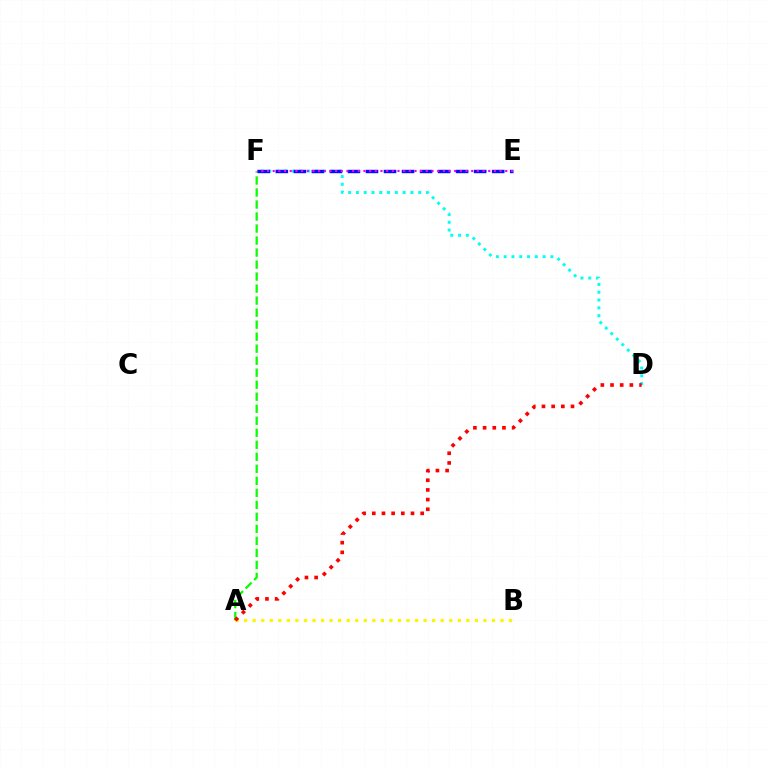{('A', 'B'): [{'color': '#fcf500', 'line_style': 'dotted', 'thickness': 2.32}], ('A', 'F'): [{'color': '#08ff00', 'line_style': 'dashed', 'thickness': 1.63}], ('D', 'F'): [{'color': '#00fff6', 'line_style': 'dotted', 'thickness': 2.12}], ('E', 'F'): [{'color': '#0010ff', 'line_style': 'dashed', 'thickness': 2.45}, {'color': '#ee00ff', 'line_style': 'dotted', 'thickness': 1.54}], ('A', 'D'): [{'color': '#ff0000', 'line_style': 'dotted', 'thickness': 2.63}]}